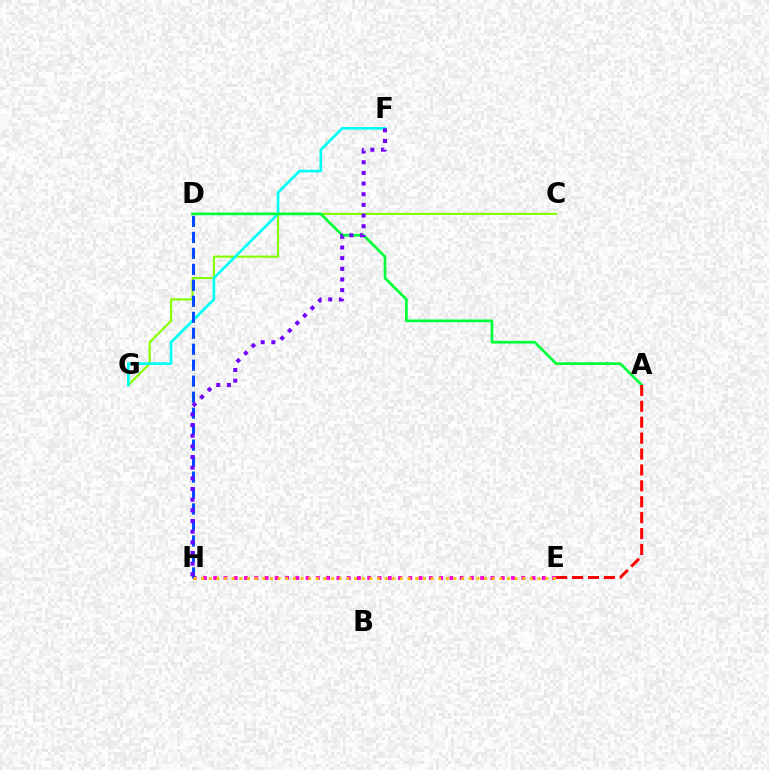{('C', 'G'): [{'color': '#84ff00', 'line_style': 'solid', 'thickness': 1.54}], ('E', 'H'): [{'color': '#ff00cf', 'line_style': 'dotted', 'thickness': 2.79}, {'color': '#ffbd00', 'line_style': 'dotted', 'thickness': 2.08}], ('F', 'G'): [{'color': '#00fff6', 'line_style': 'solid', 'thickness': 1.91}], ('A', 'D'): [{'color': '#00ff39', 'line_style': 'solid', 'thickness': 1.94}], ('D', 'H'): [{'color': '#004bff', 'line_style': 'dashed', 'thickness': 2.17}], ('A', 'E'): [{'color': '#ff0000', 'line_style': 'dashed', 'thickness': 2.16}], ('F', 'H'): [{'color': '#7200ff', 'line_style': 'dotted', 'thickness': 2.9}]}